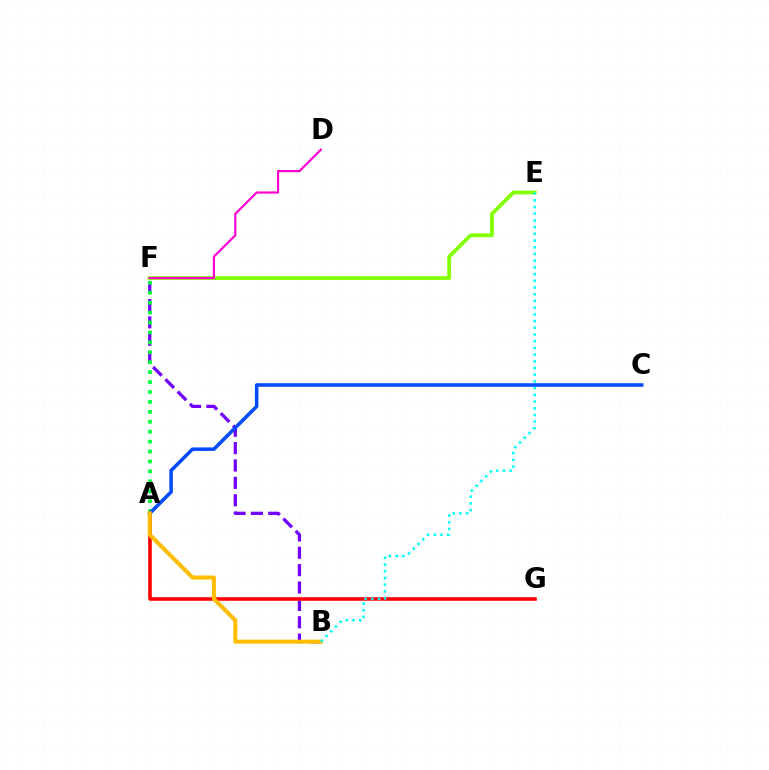{('B', 'F'): [{'color': '#7200ff', 'line_style': 'dashed', 'thickness': 2.36}], ('E', 'F'): [{'color': '#84ff00', 'line_style': 'solid', 'thickness': 2.71}], ('A', 'G'): [{'color': '#ff0000', 'line_style': 'solid', 'thickness': 2.55}], ('A', 'F'): [{'color': '#00ff39', 'line_style': 'dotted', 'thickness': 2.7}], ('A', 'C'): [{'color': '#004bff', 'line_style': 'solid', 'thickness': 2.54}], ('D', 'F'): [{'color': '#ff00cf', 'line_style': 'solid', 'thickness': 1.58}], ('A', 'B'): [{'color': '#ffbd00', 'line_style': 'solid', 'thickness': 2.9}], ('B', 'E'): [{'color': '#00fff6', 'line_style': 'dotted', 'thickness': 1.82}]}